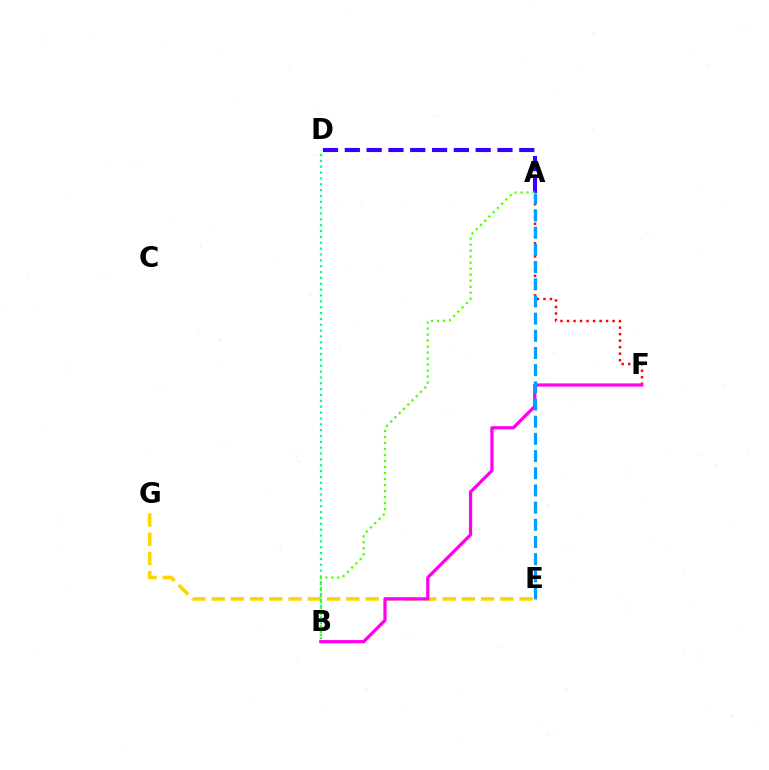{('A', 'D'): [{'color': '#3700ff', 'line_style': 'dashed', 'thickness': 2.96}], ('E', 'G'): [{'color': '#ffd500', 'line_style': 'dashed', 'thickness': 2.61}], ('A', 'F'): [{'color': '#ff0000', 'line_style': 'dotted', 'thickness': 1.77}], ('B', 'D'): [{'color': '#00ff86', 'line_style': 'dotted', 'thickness': 1.59}], ('B', 'F'): [{'color': '#ff00ed', 'line_style': 'solid', 'thickness': 2.32}], ('A', 'E'): [{'color': '#009eff', 'line_style': 'dashed', 'thickness': 2.33}], ('A', 'B'): [{'color': '#4fff00', 'line_style': 'dotted', 'thickness': 1.63}]}